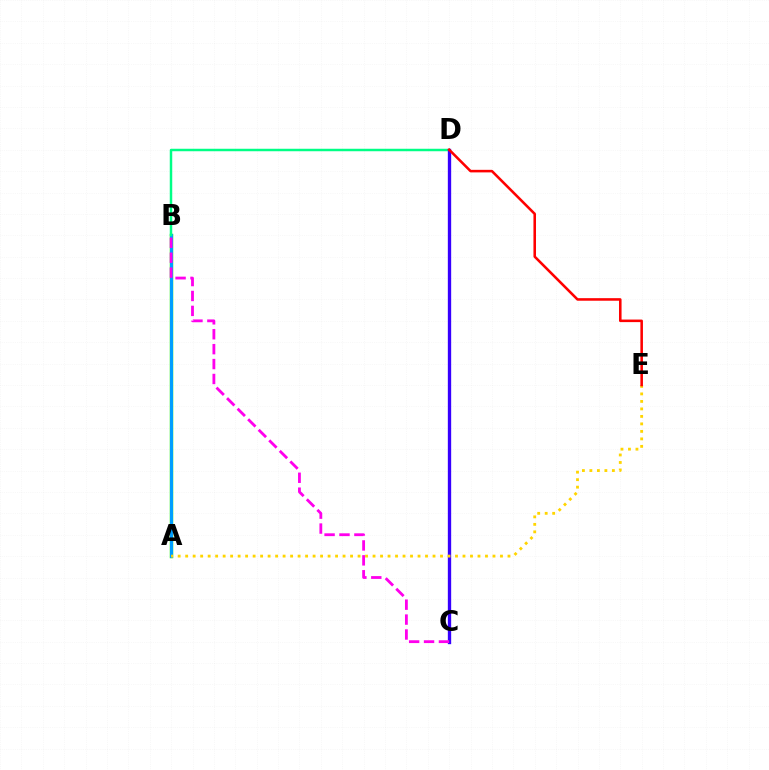{('A', 'B'): [{'color': '#4fff00', 'line_style': 'solid', 'thickness': 2.51}, {'color': '#009eff', 'line_style': 'solid', 'thickness': 2.24}], ('B', 'D'): [{'color': '#00ff86', 'line_style': 'solid', 'thickness': 1.78}], ('C', 'D'): [{'color': '#3700ff', 'line_style': 'solid', 'thickness': 2.4}], ('B', 'C'): [{'color': '#ff00ed', 'line_style': 'dashed', 'thickness': 2.03}], ('A', 'E'): [{'color': '#ffd500', 'line_style': 'dotted', 'thickness': 2.04}], ('D', 'E'): [{'color': '#ff0000', 'line_style': 'solid', 'thickness': 1.84}]}